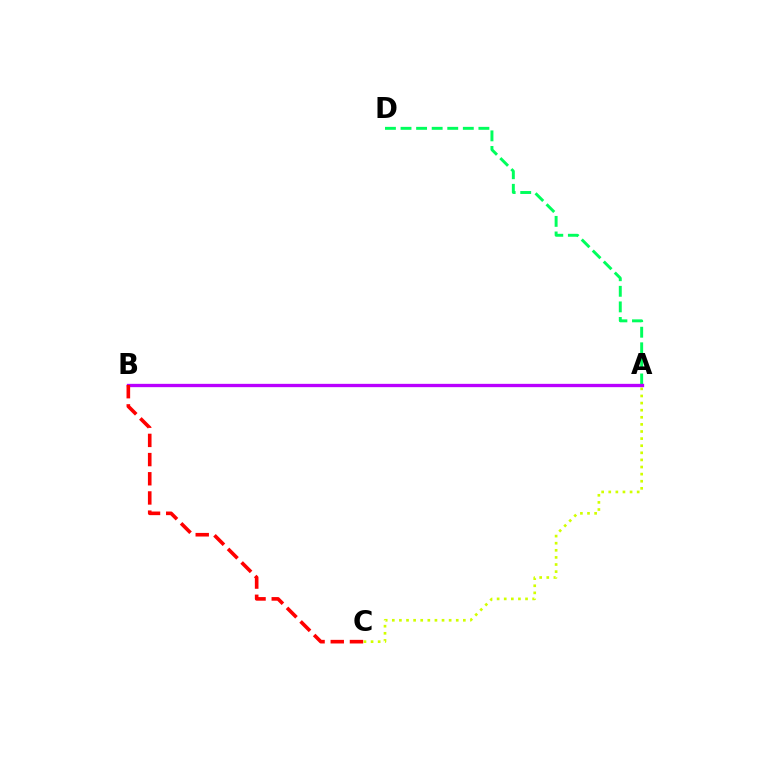{('A', 'B'): [{'color': '#0074ff', 'line_style': 'dotted', 'thickness': 1.83}, {'color': '#b900ff', 'line_style': 'solid', 'thickness': 2.39}], ('A', 'C'): [{'color': '#d1ff00', 'line_style': 'dotted', 'thickness': 1.93}], ('A', 'D'): [{'color': '#00ff5c', 'line_style': 'dashed', 'thickness': 2.12}], ('B', 'C'): [{'color': '#ff0000', 'line_style': 'dashed', 'thickness': 2.61}]}